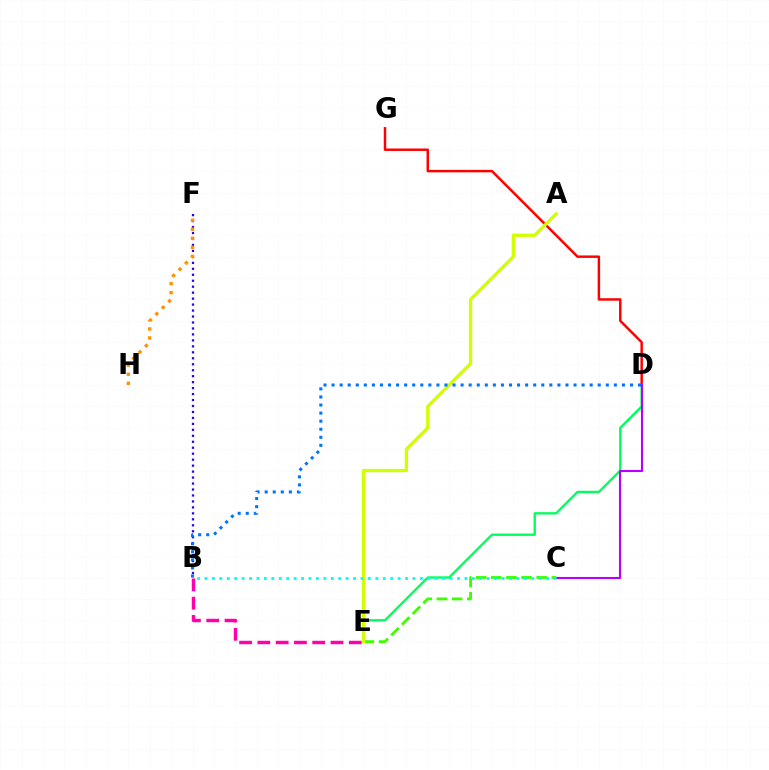{('C', 'E'): [{'color': '#3dff00', 'line_style': 'dashed', 'thickness': 2.06}], ('D', 'G'): [{'color': '#ff0000', 'line_style': 'solid', 'thickness': 1.77}], ('B', 'E'): [{'color': '#ff00ac', 'line_style': 'dashed', 'thickness': 2.48}], ('D', 'E'): [{'color': '#00ff5c', 'line_style': 'solid', 'thickness': 1.69}], ('A', 'E'): [{'color': '#d1ff00', 'line_style': 'solid', 'thickness': 2.38}], ('B', 'F'): [{'color': '#2500ff', 'line_style': 'dotted', 'thickness': 1.62}], ('C', 'D'): [{'color': '#b900ff', 'line_style': 'solid', 'thickness': 1.5}], ('B', 'C'): [{'color': '#00fff6', 'line_style': 'dotted', 'thickness': 2.02}], ('F', 'H'): [{'color': '#ff9400', 'line_style': 'dotted', 'thickness': 2.45}], ('B', 'D'): [{'color': '#0074ff', 'line_style': 'dotted', 'thickness': 2.19}]}